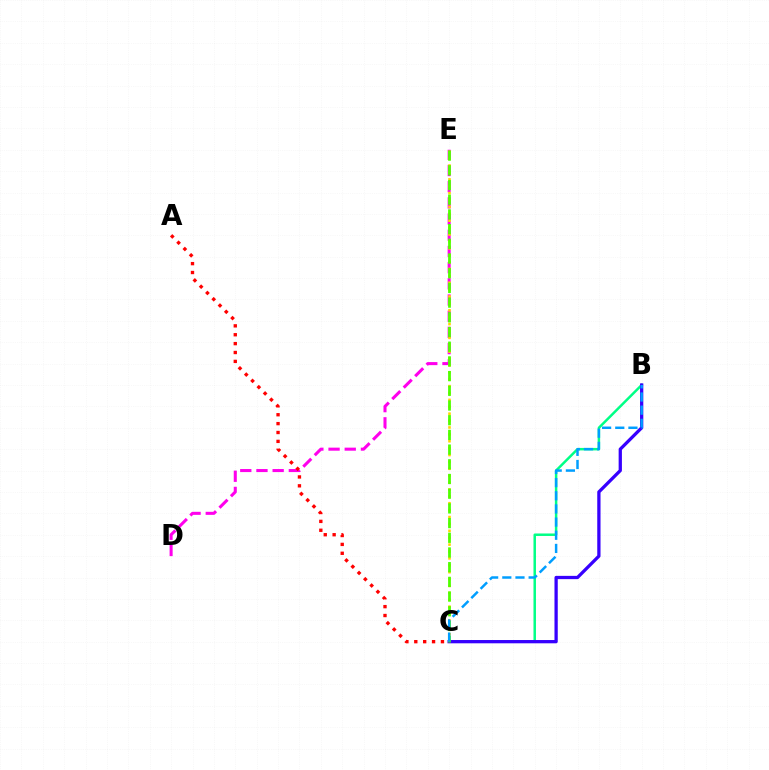{('D', 'E'): [{'color': '#ff00ed', 'line_style': 'dashed', 'thickness': 2.2}], ('B', 'C'): [{'color': '#00ff86', 'line_style': 'solid', 'thickness': 1.79}, {'color': '#3700ff', 'line_style': 'solid', 'thickness': 2.36}, {'color': '#009eff', 'line_style': 'dashed', 'thickness': 1.79}], ('C', 'E'): [{'color': '#ffd500', 'line_style': 'dotted', 'thickness': 1.87}, {'color': '#4fff00', 'line_style': 'dashed', 'thickness': 2.0}], ('A', 'C'): [{'color': '#ff0000', 'line_style': 'dotted', 'thickness': 2.41}]}